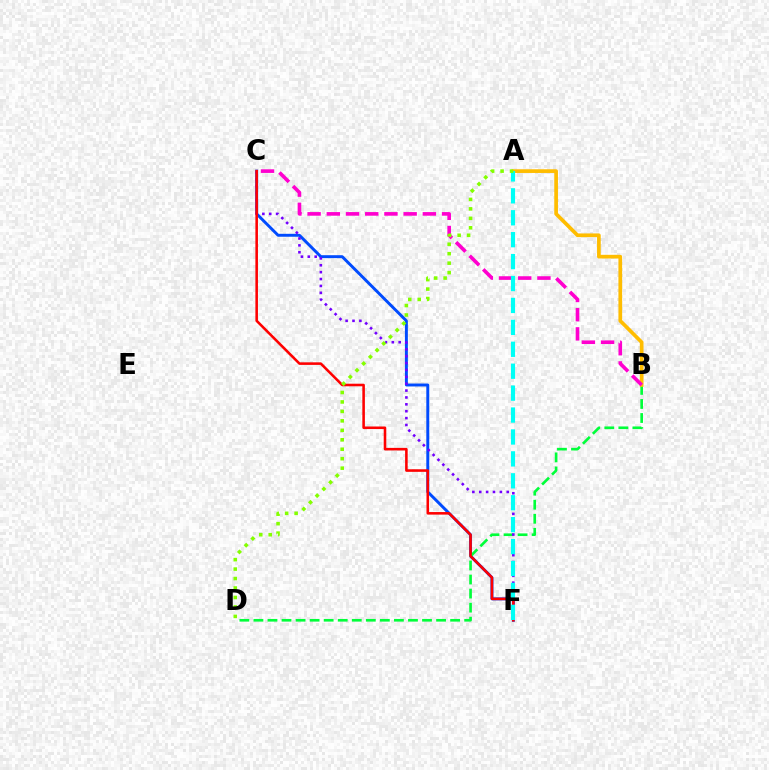{('C', 'F'): [{'color': '#004bff', 'line_style': 'solid', 'thickness': 2.11}, {'color': '#7200ff', 'line_style': 'dotted', 'thickness': 1.87}, {'color': '#ff0000', 'line_style': 'solid', 'thickness': 1.85}], ('B', 'D'): [{'color': '#00ff39', 'line_style': 'dashed', 'thickness': 1.91}], ('A', 'B'): [{'color': '#ffbd00', 'line_style': 'solid', 'thickness': 2.66}], ('B', 'C'): [{'color': '#ff00cf', 'line_style': 'dashed', 'thickness': 2.61}], ('A', 'F'): [{'color': '#00fff6', 'line_style': 'dashed', 'thickness': 2.98}], ('A', 'D'): [{'color': '#84ff00', 'line_style': 'dotted', 'thickness': 2.57}]}